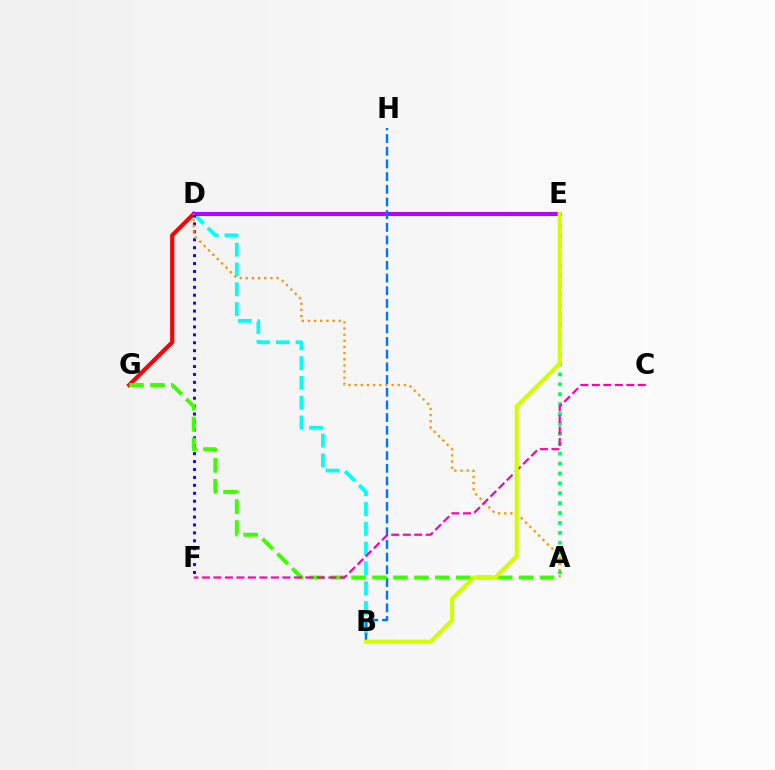{('B', 'D'): [{'color': '#00fff6', 'line_style': 'dashed', 'thickness': 2.69}], ('D', 'G'): [{'color': '#ff0000', 'line_style': 'solid', 'thickness': 3.0}], ('A', 'E'): [{'color': '#00ff5c', 'line_style': 'dotted', 'thickness': 2.69}], ('D', 'E'): [{'color': '#b900ff', 'line_style': 'solid', 'thickness': 2.87}], ('D', 'F'): [{'color': '#2500ff', 'line_style': 'dotted', 'thickness': 2.15}], ('A', 'D'): [{'color': '#ff9400', 'line_style': 'dotted', 'thickness': 1.67}], ('B', 'H'): [{'color': '#0074ff', 'line_style': 'dashed', 'thickness': 1.72}], ('A', 'G'): [{'color': '#3dff00', 'line_style': 'dashed', 'thickness': 2.84}], ('C', 'F'): [{'color': '#ff00ac', 'line_style': 'dashed', 'thickness': 1.56}], ('B', 'E'): [{'color': '#d1ff00', 'line_style': 'solid', 'thickness': 2.91}]}